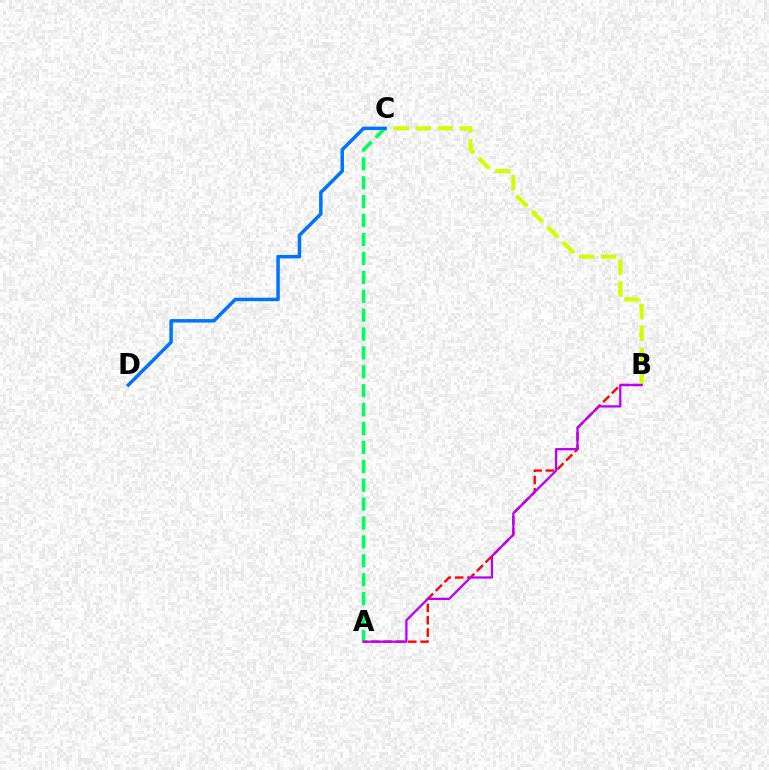{('A', 'B'): [{'color': '#ff0000', 'line_style': 'dashed', 'thickness': 1.67}, {'color': '#b900ff', 'line_style': 'solid', 'thickness': 1.64}], ('B', 'C'): [{'color': '#d1ff00', 'line_style': 'dashed', 'thickness': 2.98}], ('A', 'C'): [{'color': '#00ff5c', 'line_style': 'dashed', 'thickness': 2.57}], ('C', 'D'): [{'color': '#0074ff', 'line_style': 'solid', 'thickness': 2.51}]}